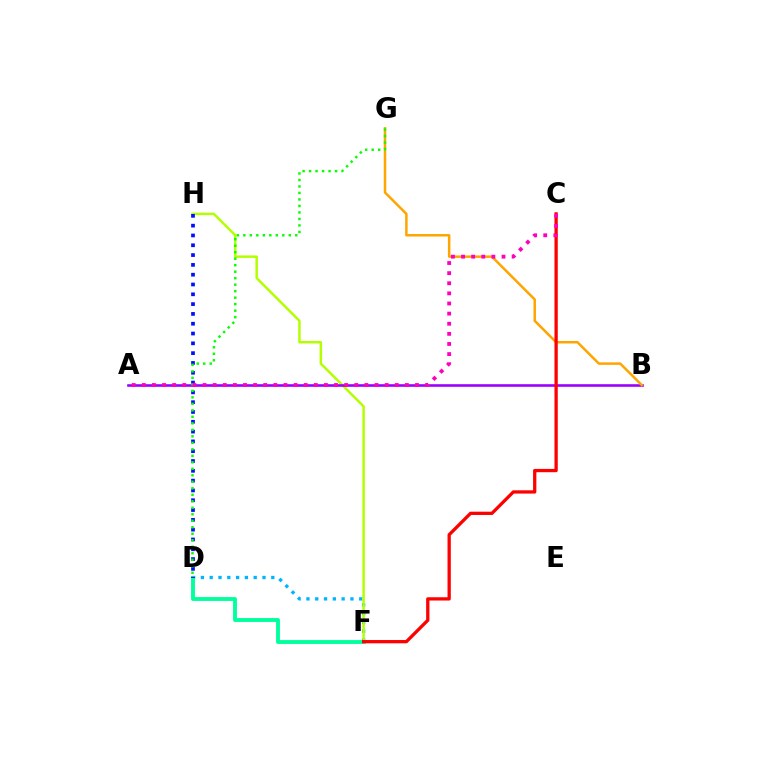{('D', 'F'): [{'color': '#00b5ff', 'line_style': 'dotted', 'thickness': 2.39}, {'color': '#00ff9d', 'line_style': 'solid', 'thickness': 2.78}], ('F', 'H'): [{'color': '#b3ff00', 'line_style': 'solid', 'thickness': 1.78}], ('A', 'B'): [{'color': '#9b00ff', 'line_style': 'solid', 'thickness': 1.88}], ('B', 'G'): [{'color': '#ffa500', 'line_style': 'solid', 'thickness': 1.79}], ('D', 'H'): [{'color': '#0010ff', 'line_style': 'dotted', 'thickness': 2.66}], ('C', 'F'): [{'color': '#ff0000', 'line_style': 'solid', 'thickness': 2.36}], ('D', 'G'): [{'color': '#08ff00', 'line_style': 'dotted', 'thickness': 1.76}], ('A', 'C'): [{'color': '#ff00bd', 'line_style': 'dotted', 'thickness': 2.75}]}